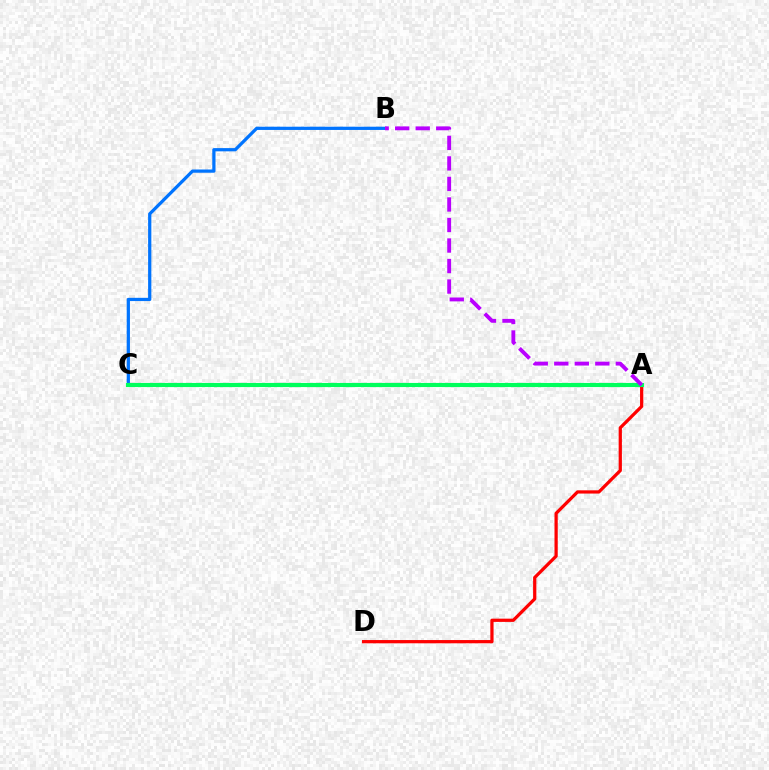{('A', 'C'): [{'color': '#d1ff00', 'line_style': 'dashed', 'thickness': 2.55}, {'color': '#00ff5c', 'line_style': 'solid', 'thickness': 2.96}], ('B', 'C'): [{'color': '#0074ff', 'line_style': 'solid', 'thickness': 2.33}], ('A', 'D'): [{'color': '#ff0000', 'line_style': 'solid', 'thickness': 2.33}], ('A', 'B'): [{'color': '#b900ff', 'line_style': 'dashed', 'thickness': 2.79}]}